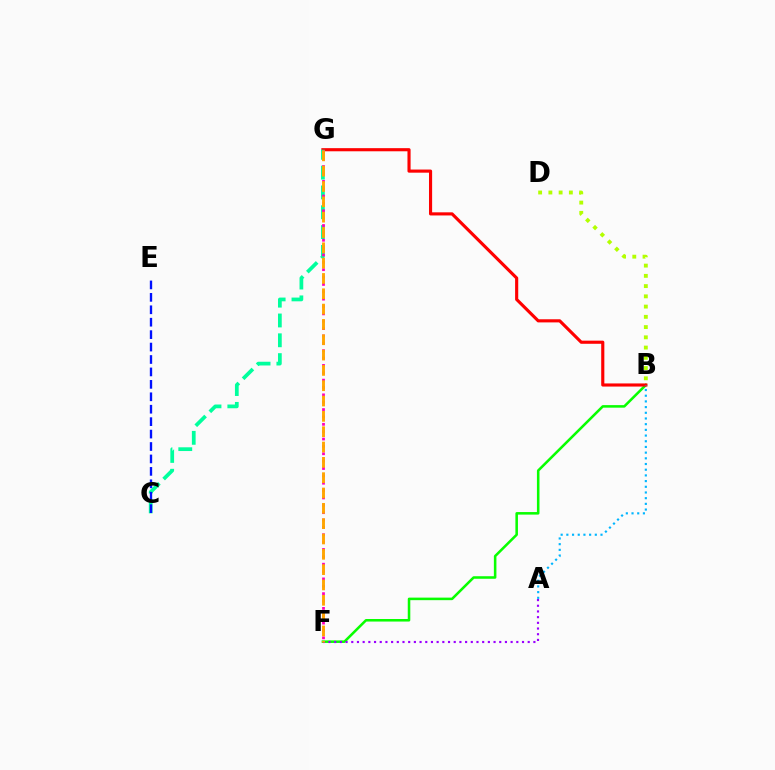{('B', 'F'): [{'color': '#08ff00', 'line_style': 'solid', 'thickness': 1.83}], ('B', 'G'): [{'color': '#ff0000', 'line_style': 'solid', 'thickness': 2.25}], ('C', 'G'): [{'color': '#00ff9d', 'line_style': 'dashed', 'thickness': 2.69}], ('A', 'F'): [{'color': '#9b00ff', 'line_style': 'dotted', 'thickness': 1.55}], ('C', 'E'): [{'color': '#0010ff', 'line_style': 'dashed', 'thickness': 1.69}], ('F', 'G'): [{'color': '#ff00bd', 'line_style': 'dotted', 'thickness': 2.0}, {'color': '#ffa500', 'line_style': 'dashed', 'thickness': 2.08}], ('A', 'B'): [{'color': '#00b5ff', 'line_style': 'dotted', 'thickness': 1.55}], ('B', 'D'): [{'color': '#b3ff00', 'line_style': 'dotted', 'thickness': 2.78}]}